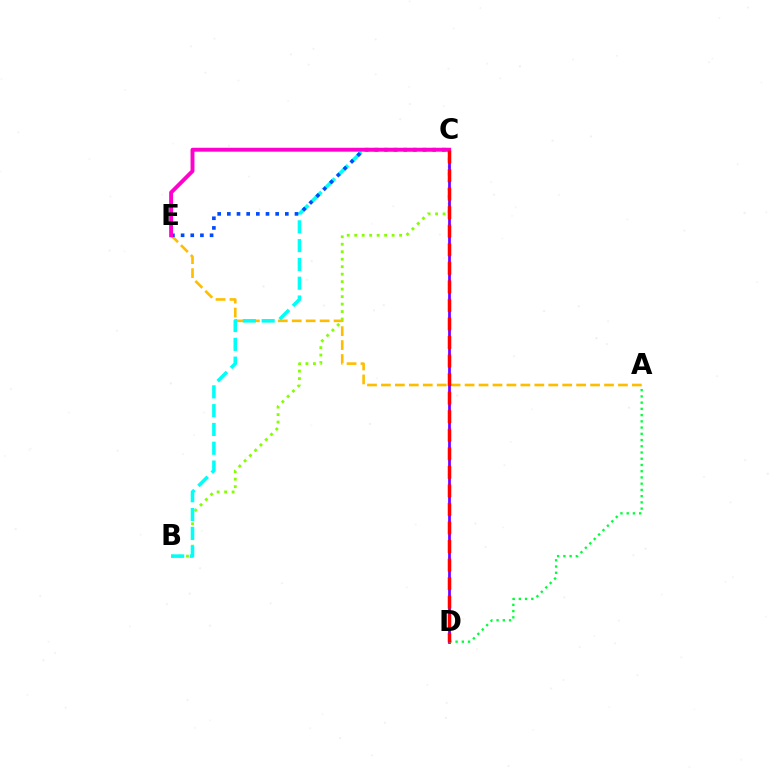{('A', 'E'): [{'color': '#ffbd00', 'line_style': 'dashed', 'thickness': 1.89}], ('B', 'C'): [{'color': '#84ff00', 'line_style': 'dotted', 'thickness': 2.03}, {'color': '#00fff6', 'line_style': 'dashed', 'thickness': 2.55}], ('C', 'D'): [{'color': '#7200ff', 'line_style': 'solid', 'thickness': 1.98}, {'color': '#ff0000', 'line_style': 'dashed', 'thickness': 2.52}], ('C', 'E'): [{'color': '#004bff', 'line_style': 'dotted', 'thickness': 2.63}, {'color': '#ff00cf', 'line_style': 'solid', 'thickness': 2.82}], ('A', 'D'): [{'color': '#00ff39', 'line_style': 'dotted', 'thickness': 1.69}]}